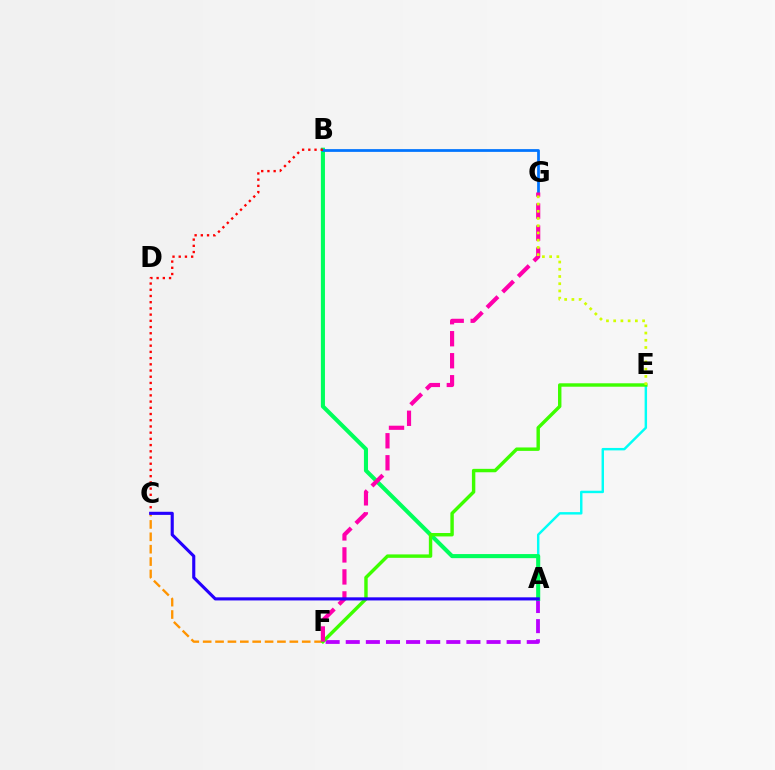{('A', 'F'): [{'color': '#b900ff', 'line_style': 'dashed', 'thickness': 2.73}], ('A', 'E'): [{'color': '#00fff6', 'line_style': 'solid', 'thickness': 1.76}], ('C', 'F'): [{'color': '#ff9400', 'line_style': 'dashed', 'thickness': 1.68}], ('A', 'B'): [{'color': '#00ff5c', 'line_style': 'solid', 'thickness': 2.94}], ('B', 'G'): [{'color': '#0074ff', 'line_style': 'solid', 'thickness': 1.98}], ('B', 'C'): [{'color': '#ff0000', 'line_style': 'dotted', 'thickness': 1.69}], ('E', 'F'): [{'color': '#3dff00', 'line_style': 'solid', 'thickness': 2.46}], ('F', 'G'): [{'color': '#ff00ac', 'line_style': 'dashed', 'thickness': 2.99}], ('A', 'C'): [{'color': '#2500ff', 'line_style': 'solid', 'thickness': 2.24}], ('E', 'G'): [{'color': '#d1ff00', 'line_style': 'dotted', 'thickness': 1.96}]}